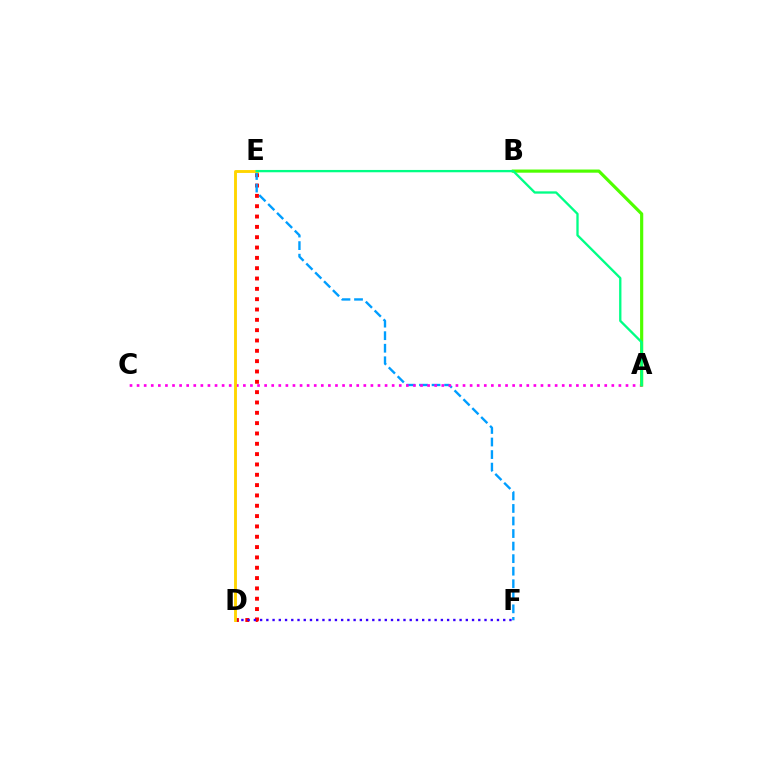{('D', 'E'): [{'color': '#ff0000', 'line_style': 'dotted', 'thickness': 2.81}, {'color': '#ffd500', 'line_style': 'solid', 'thickness': 2.07}], ('E', 'F'): [{'color': '#009eff', 'line_style': 'dashed', 'thickness': 1.7}], ('A', 'C'): [{'color': '#ff00ed', 'line_style': 'dotted', 'thickness': 1.93}], ('D', 'F'): [{'color': '#3700ff', 'line_style': 'dotted', 'thickness': 1.69}], ('A', 'B'): [{'color': '#4fff00', 'line_style': 'solid', 'thickness': 2.28}], ('A', 'E'): [{'color': '#00ff86', 'line_style': 'solid', 'thickness': 1.67}]}